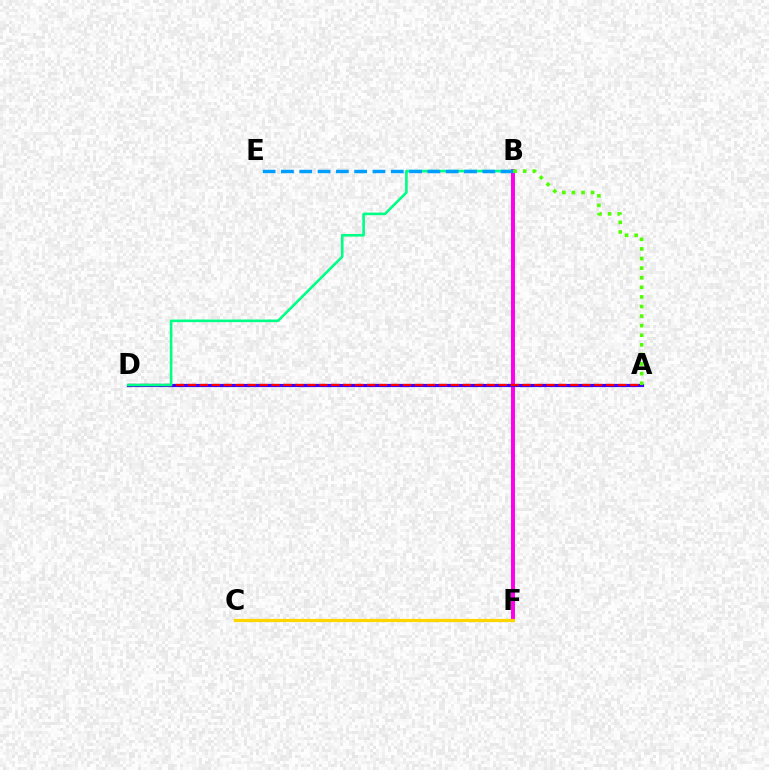{('B', 'F'): [{'color': '#ff00ed', 'line_style': 'solid', 'thickness': 2.85}], ('A', 'D'): [{'color': '#3700ff', 'line_style': 'solid', 'thickness': 2.28}, {'color': '#ff0000', 'line_style': 'dashed', 'thickness': 1.62}], ('B', 'D'): [{'color': '#00ff86', 'line_style': 'solid', 'thickness': 1.88}], ('B', 'E'): [{'color': '#009eff', 'line_style': 'dashed', 'thickness': 2.49}], ('A', 'B'): [{'color': '#4fff00', 'line_style': 'dotted', 'thickness': 2.61}], ('C', 'F'): [{'color': '#ffd500', 'line_style': 'solid', 'thickness': 2.31}]}